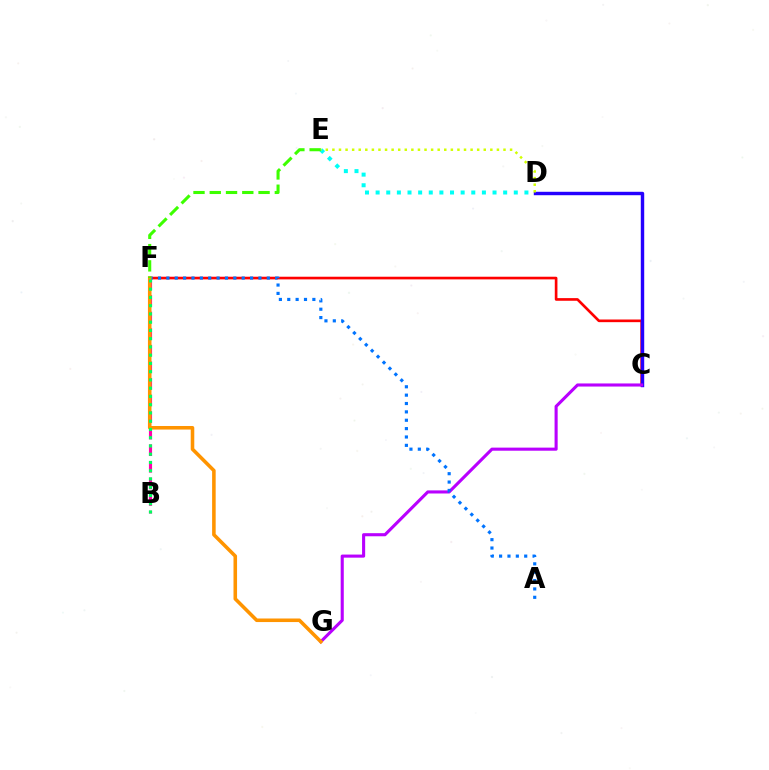{('C', 'F'): [{'color': '#ff0000', 'line_style': 'solid', 'thickness': 1.91}], ('C', 'D'): [{'color': '#2500ff', 'line_style': 'solid', 'thickness': 2.46}], ('B', 'F'): [{'color': '#ff00ac', 'line_style': 'dashed', 'thickness': 2.25}, {'color': '#00ff5c', 'line_style': 'dotted', 'thickness': 2.24}], ('C', 'G'): [{'color': '#b900ff', 'line_style': 'solid', 'thickness': 2.23}], ('D', 'E'): [{'color': '#00fff6', 'line_style': 'dotted', 'thickness': 2.89}, {'color': '#d1ff00', 'line_style': 'dotted', 'thickness': 1.79}], ('A', 'F'): [{'color': '#0074ff', 'line_style': 'dotted', 'thickness': 2.27}], ('F', 'G'): [{'color': '#ff9400', 'line_style': 'solid', 'thickness': 2.56}], ('E', 'F'): [{'color': '#3dff00', 'line_style': 'dashed', 'thickness': 2.21}]}